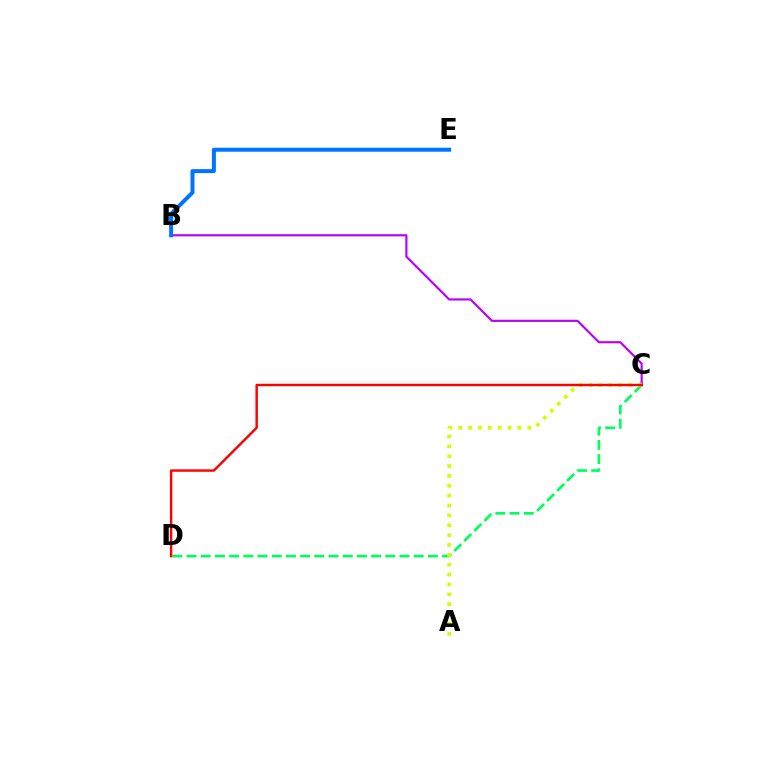{('C', 'D'): [{'color': '#00ff5c', 'line_style': 'dashed', 'thickness': 1.93}, {'color': '#ff0000', 'line_style': 'solid', 'thickness': 1.75}], ('B', 'C'): [{'color': '#b900ff', 'line_style': 'solid', 'thickness': 1.56}], ('B', 'E'): [{'color': '#0074ff', 'line_style': 'solid', 'thickness': 2.87}], ('A', 'C'): [{'color': '#d1ff00', 'line_style': 'dotted', 'thickness': 2.68}]}